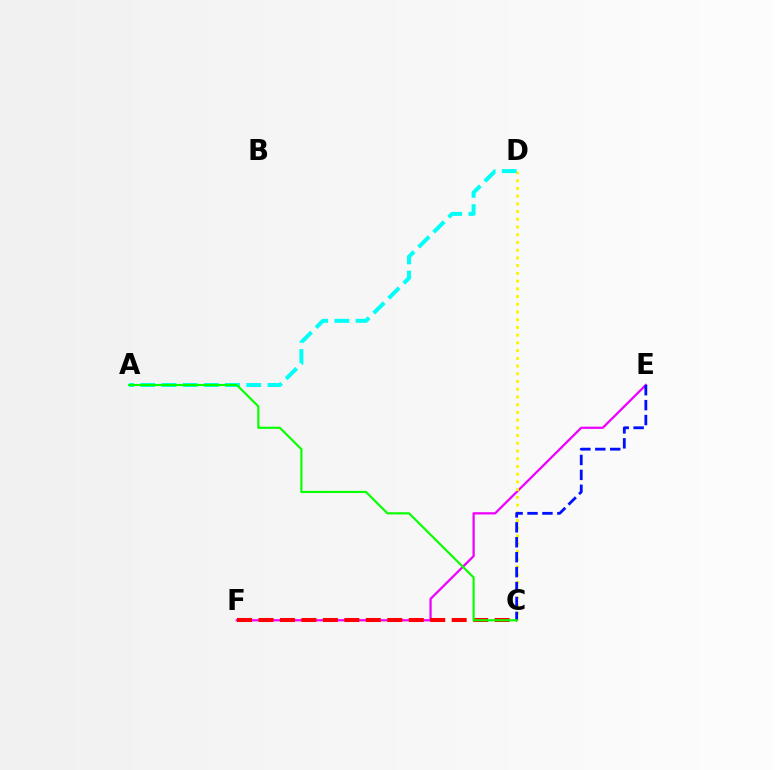{('E', 'F'): [{'color': '#ee00ff', 'line_style': 'solid', 'thickness': 1.62}], ('C', 'F'): [{'color': '#ff0000', 'line_style': 'dashed', 'thickness': 2.92}], ('C', 'D'): [{'color': '#fcf500', 'line_style': 'dotted', 'thickness': 2.1}], ('A', 'D'): [{'color': '#00fff6', 'line_style': 'dashed', 'thickness': 2.88}], ('C', 'E'): [{'color': '#0010ff', 'line_style': 'dashed', 'thickness': 2.03}], ('A', 'C'): [{'color': '#08ff00', 'line_style': 'solid', 'thickness': 1.56}]}